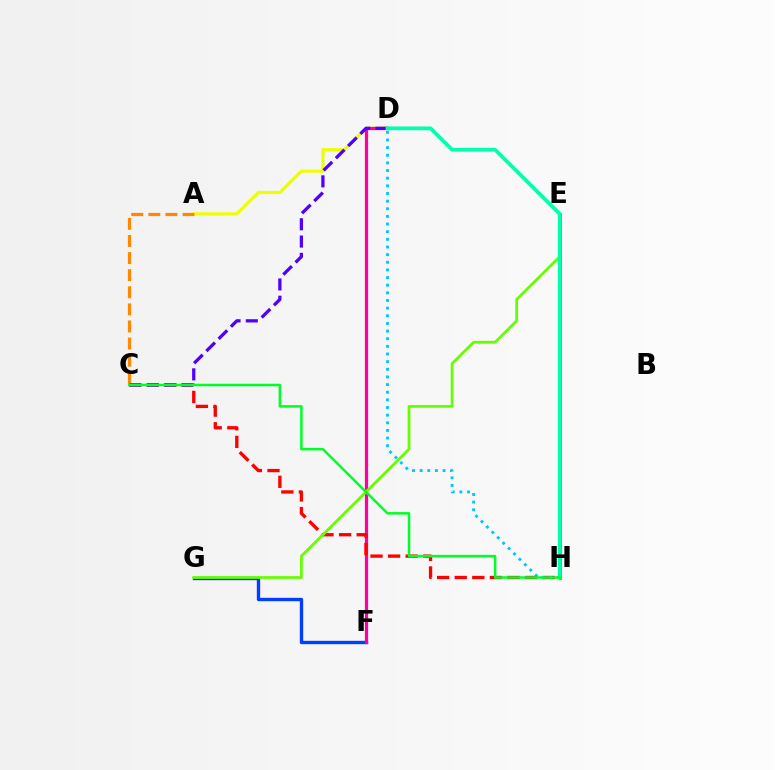{('F', 'G'): [{'color': '#003fff', 'line_style': 'solid', 'thickness': 2.43}], ('A', 'D'): [{'color': '#eeff00', 'line_style': 'solid', 'thickness': 2.29}], ('D', 'F'): [{'color': '#ff00a0', 'line_style': 'solid', 'thickness': 2.33}], ('E', 'H'): [{'color': '#d600ff', 'line_style': 'solid', 'thickness': 1.82}], ('A', 'C'): [{'color': '#ff8800', 'line_style': 'dashed', 'thickness': 2.32}], ('C', 'H'): [{'color': '#ff0000', 'line_style': 'dashed', 'thickness': 2.39}, {'color': '#00ff27', 'line_style': 'solid', 'thickness': 1.8}], ('C', 'D'): [{'color': '#4f00ff', 'line_style': 'dashed', 'thickness': 2.35}], ('D', 'H'): [{'color': '#00c7ff', 'line_style': 'dotted', 'thickness': 2.08}, {'color': '#00ffaf', 'line_style': 'solid', 'thickness': 2.7}], ('E', 'G'): [{'color': '#66ff00', 'line_style': 'solid', 'thickness': 1.98}]}